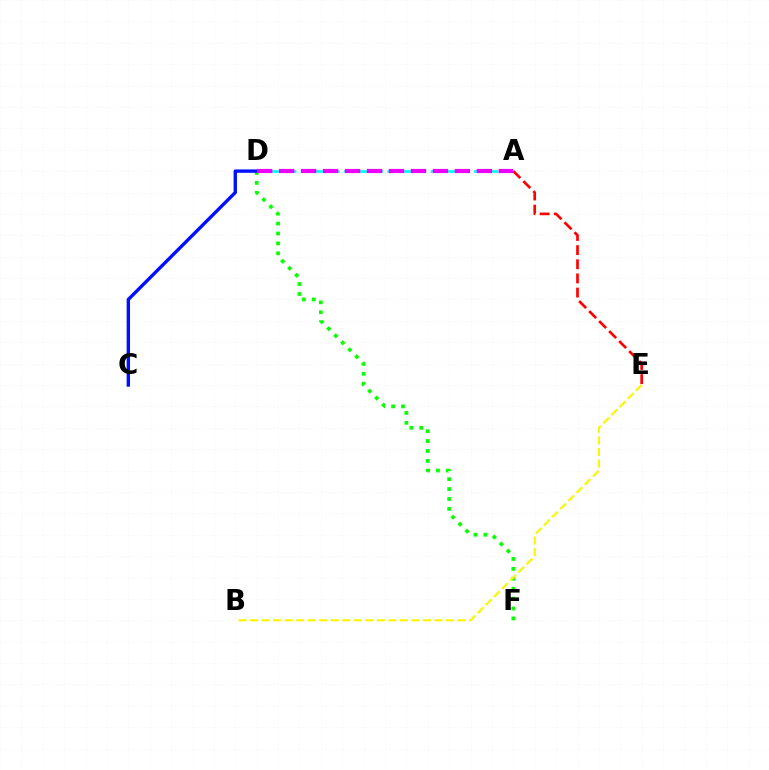{('D', 'F'): [{'color': '#08ff00', 'line_style': 'dotted', 'thickness': 2.69}], ('A', 'D'): [{'color': '#00fff6', 'line_style': 'dashed', 'thickness': 1.96}, {'color': '#ee00ff', 'line_style': 'dashed', 'thickness': 2.98}], ('A', 'E'): [{'color': '#ff0000', 'line_style': 'dashed', 'thickness': 1.92}], ('C', 'D'): [{'color': '#0010ff', 'line_style': 'solid', 'thickness': 2.43}], ('B', 'E'): [{'color': '#fcf500', 'line_style': 'dashed', 'thickness': 1.57}]}